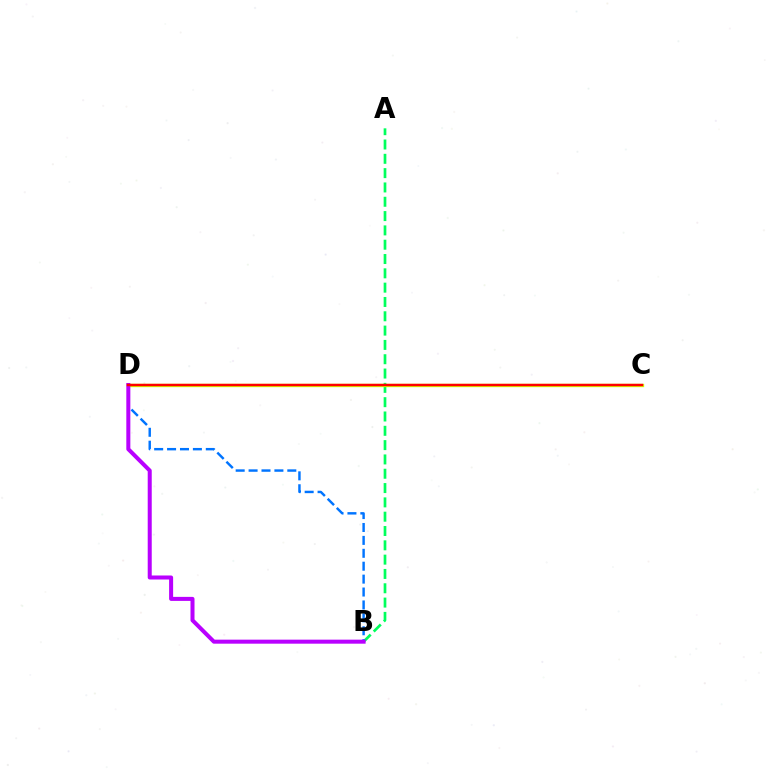{('A', 'B'): [{'color': '#00ff5c', 'line_style': 'dashed', 'thickness': 1.94}], ('B', 'D'): [{'color': '#0074ff', 'line_style': 'dashed', 'thickness': 1.75}, {'color': '#b900ff', 'line_style': 'solid', 'thickness': 2.9}], ('C', 'D'): [{'color': '#d1ff00', 'line_style': 'solid', 'thickness': 2.41}, {'color': '#ff0000', 'line_style': 'solid', 'thickness': 1.75}]}